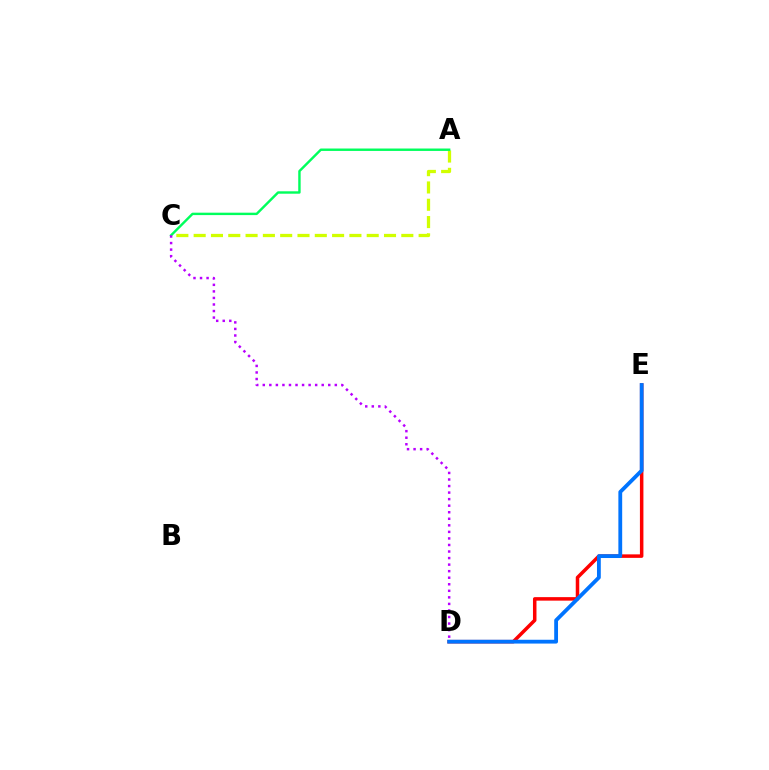{('D', 'E'): [{'color': '#ff0000', 'line_style': 'solid', 'thickness': 2.52}, {'color': '#0074ff', 'line_style': 'solid', 'thickness': 2.74}], ('A', 'C'): [{'color': '#d1ff00', 'line_style': 'dashed', 'thickness': 2.35}, {'color': '#00ff5c', 'line_style': 'solid', 'thickness': 1.74}], ('C', 'D'): [{'color': '#b900ff', 'line_style': 'dotted', 'thickness': 1.78}]}